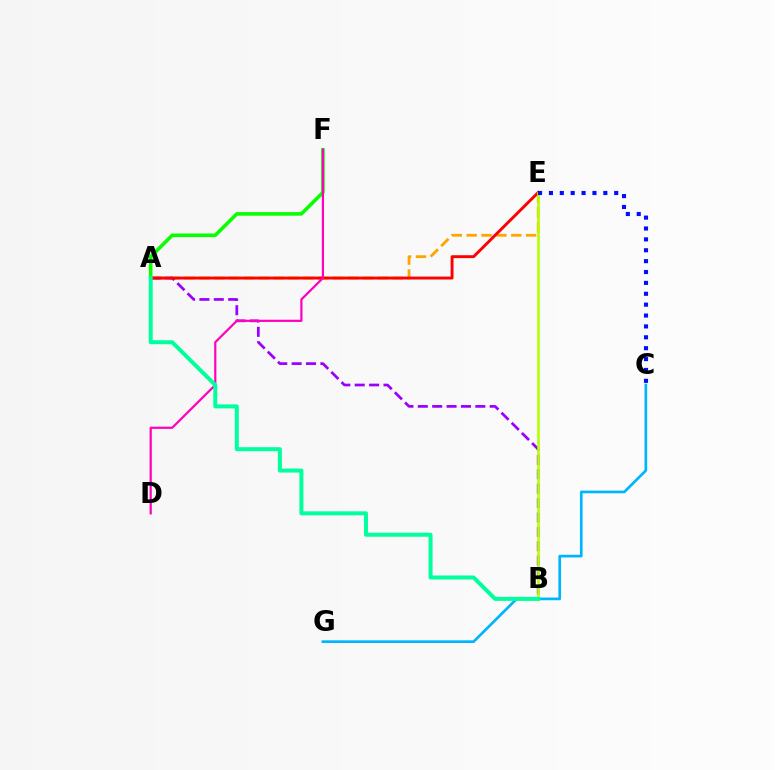{('A', 'F'): [{'color': '#08ff00', 'line_style': 'solid', 'thickness': 2.58}], ('C', 'G'): [{'color': '#00b5ff', 'line_style': 'solid', 'thickness': 1.94}], ('A', 'E'): [{'color': '#ffa500', 'line_style': 'dashed', 'thickness': 2.02}, {'color': '#ff0000', 'line_style': 'solid', 'thickness': 2.09}], ('A', 'B'): [{'color': '#9b00ff', 'line_style': 'dashed', 'thickness': 1.95}, {'color': '#00ff9d', 'line_style': 'solid', 'thickness': 2.87}], ('B', 'E'): [{'color': '#b3ff00', 'line_style': 'solid', 'thickness': 1.87}], ('D', 'F'): [{'color': '#ff00bd', 'line_style': 'solid', 'thickness': 1.59}], ('C', 'E'): [{'color': '#0010ff', 'line_style': 'dotted', 'thickness': 2.96}]}